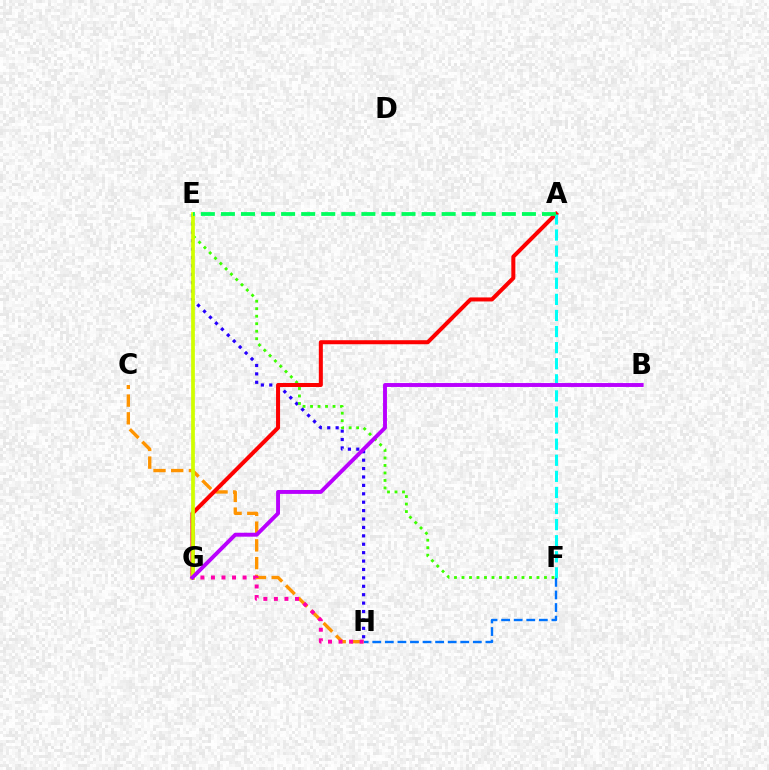{('E', 'H'): [{'color': '#2500ff', 'line_style': 'dotted', 'thickness': 2.28}], ('C', 'H'): [{'color': '#ff9400', 'line_style': 'dashed', 'thickness': 2.41}], ('E', 'F'): [{'color': '#3dff00', 'line_style': 'dotted', 'thickness': 2.04}], ('A', 'G'): [{'color': '#ff0000', 'line_style': 'solid', 'thickness': 2.9}], ('A', 'F'): [{'color': '#00fff6', 'line_style': 'dashed', 'thickness': 2.19}], ('F', 'H'): [{'color': '#0074ff', 'line_style': 'dashed', 'thickness': 1.71}], ('E', 'G'): [{'color': '#d1ff00', 'line_style': 'solid', 'thickness': 2.68}], ('G', 'H'): [{'color': '#ff00ac', 'line_style': 'dotted', 'thickness': 2.86}], ('A', 'E'): [{'color': '#00ff5c', 'line_style': 'dashed', 'thickness': 2.73}], ('B', 'G'): [{'color': '#b900ff', 'line_style': 'solid', 'thickness': 2.81}]}